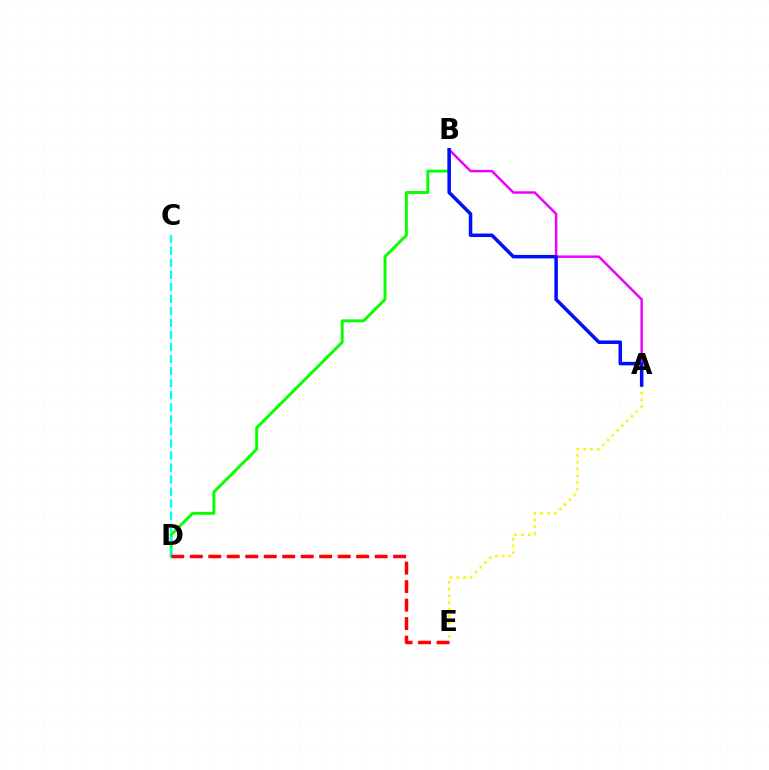{('A', 'B'): [{'color': '#ee00ff', 'line_style': 'solid', 'thickness': 1.79}, {'color': '#0010ff', 'line_style': 'solid', 'thickness': 2.53}], ('B', 'D'): [{'color': '#08ff00', 'line_style': 'solid', 'thickness': 2.11}], ('A', 'E'): [{'color': '#fcf500', 'line_style': 'dotted', 'thickness': 1.84}], ('C', 'D'): [{'color': '#00fff6', 'line_style': 'dashed', 'thickness': 1.64}], ('D', 'E'): [{'color': '#ff0000', 'line_style': 'dashed', 'thickness': 2.51}]}